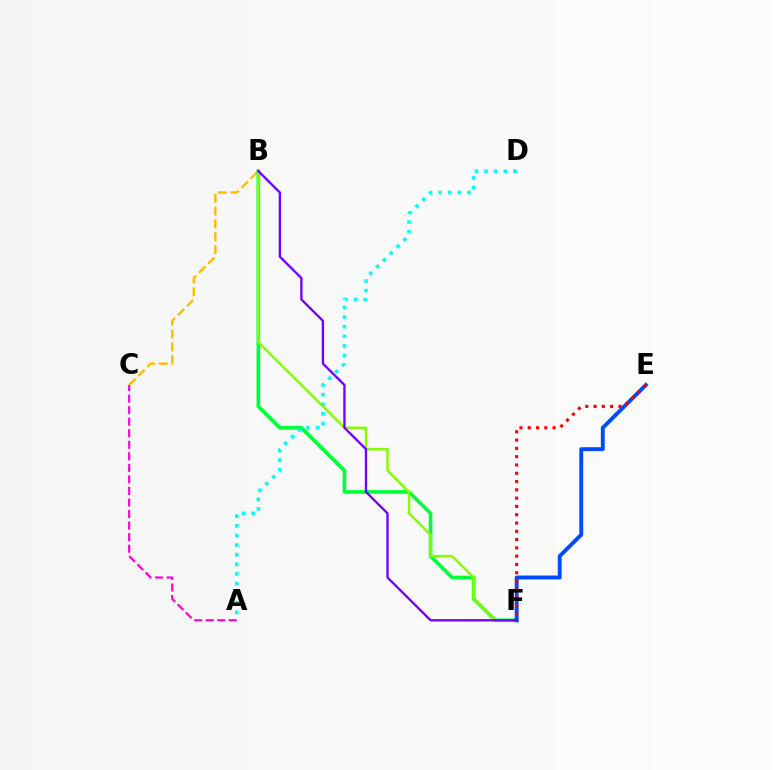{('B', 'C'): [{'color': '#ffbd00', 'line_style': 'dashed', 'thickness': 1.74}], ('A', 'C'): [{'color': '#ff00cf', 'line_style': 'dashed', 'thickness': 1.57}], ('B', 'F'): [{'color': '#00ff39', 'line_style': 'solid', 'thickness': 2.63}, {'color': '#84ff00', 'line_style': 'solid', 'thickness': 1.78}, {'color': '#7200ff', 'line_style': 'solid', 'thickness': 1.68}], ('E', 'F'): [{'color': '#004bff', 'line_style': 'solid', 'thickness': 2.82}, {'color': '#ff0000', 'line_style': 'dotted', 'thickness': 2.25}], ('A', 'D'): [{'color': '#00fff6', 'line_style': 'dotted', 'thickness': 2.61}]}